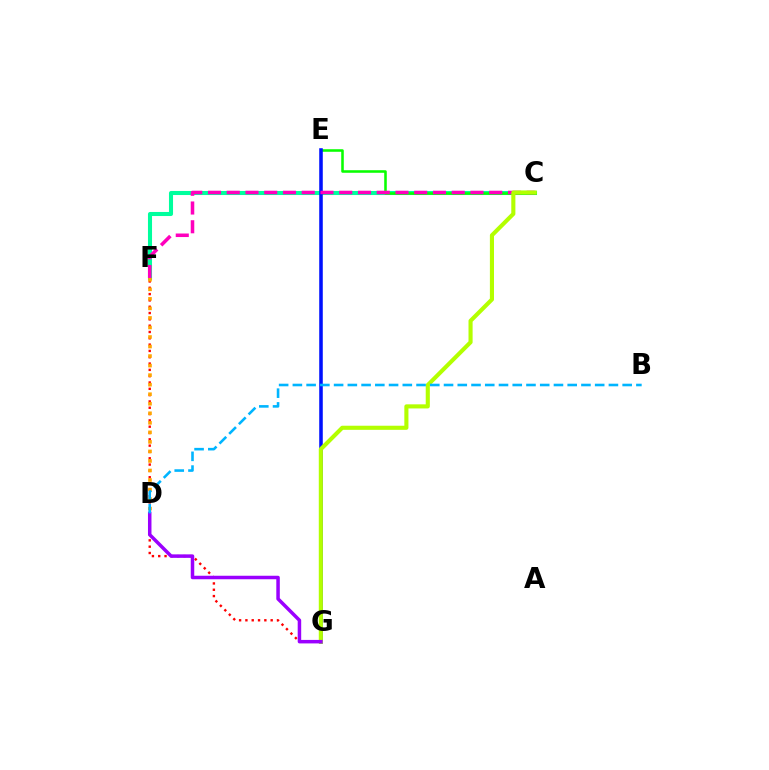{('C', 'F'): [{'color': '#00ff9d', 'line_style': 'solid', 'thickness': 2.93}, {'color': '#ff00bd', 'line_style': 'dashed', 'thickness': 2.55}], ('C', 'E'): [{'color': '#08ff00', 'line_style': 'solid', 'thickness': 1.84}], ('F', 'G'): [{'color': '#ff0000', 'line_style': 'dotted', 'thickness': 1.72}], ('E', 'G'): [{'color': '#0010ff', 'line_style': 'solid', 'thickness': 2.56}], ('C', 'G'): [{'color': '#b3ff00', 'line_style': 'solid', 'thickness': 2.96}], ('D', 'G'): [{'color': '#9b00ff', 'line_style': 'solid', 'thickness': 2.52}], ('D', 'F'): [{'color': '#ffa500', 'line_style': 'dotted', 'thickness': 2.59}], ('B', 'D'): [{'color': '#00b5ff', 'line_style': 'dashed', 'thickness': 1.87}]}